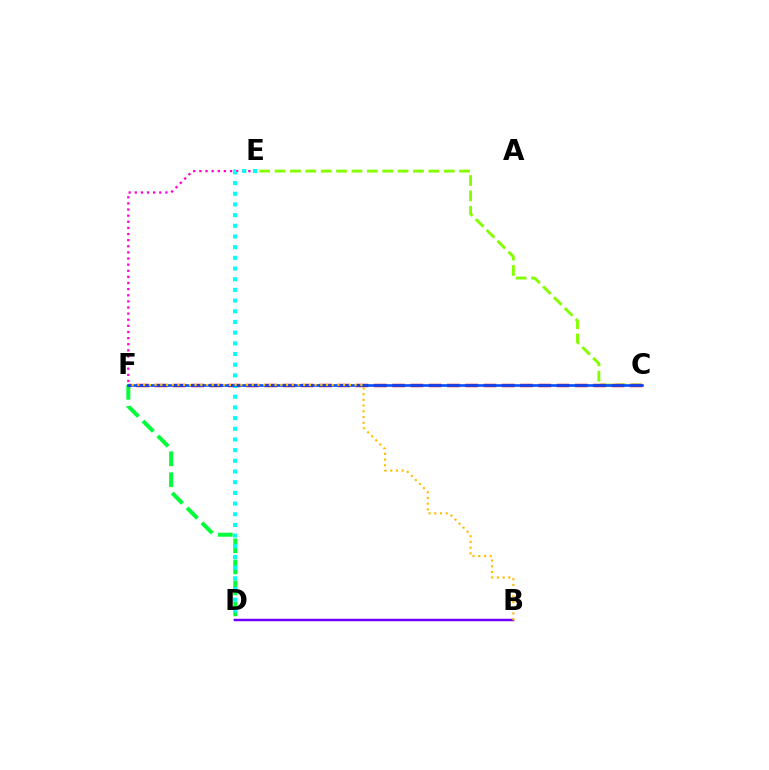{('C', 'E'): [{'color': '#84ff00', 'line_style': 'dashed', 'thickness': 2.09}], ('D', 'F'): [{'color': '#00ff39', 'line_style': 'dashed', 'thickness': 2.86}], ('E', 'F'): [{'color': '#ff00cf', 'line_style': 'dotted', 'thickness': 1.66}], ('C', 'F'): [{'color': '#ff0000', 'line_style': 'dashed', 'thickness': 2.48}, {'color': '#004bff', 'line_style': 'solid', 'thickness': 1.87}], ('D', 'E'): [{'color': '#00fff6', 'line_style': 'dotted', 'thickness': 2.9}], ('B', 'D'): [{'color': '#7200ff', 'line_style': 'solid', 'thickness': 1.79}], ('B', 'F'): [{'color': '#ffbd00', 'line_style': 'dotted', 'thickness': 1.55}]}